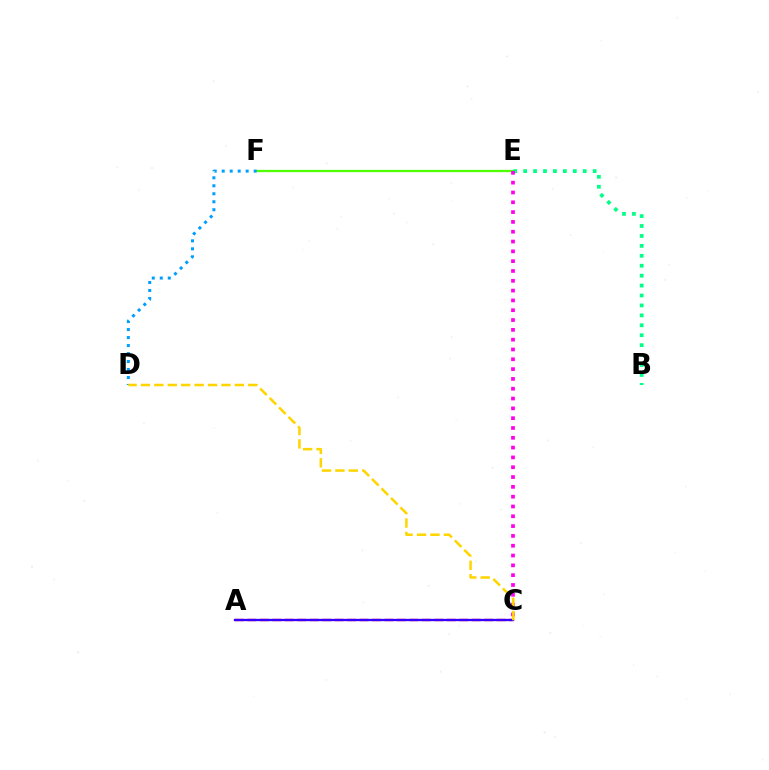{('E', 'F'): [{'color': '#4fff00', 'line_style': 'solid', 'thickness': 1.62}], ('A', 'C'): [{'color': '#ff0000', 'line_style': 'dashed', 'thickness': 1.69}, {'color': '#3700ff', 'line_style': 'solid', 'thickness': 1.67}], ('B', 'E'): [{'color': '#00ff86', 'line_style': 'dotted', 'thickness': 2.7}], ('C', 'E'): [{'color': '#ff00ed', 'line_style': 'dotted', 'thickness': 2.67}], ('D', 'F'): [{'color': '#009eff', 'line_style': 'dotted', 'thickness': 2.17}], ('C', 'D'): [{'color': '#ffd500', 'line_style': 'dashed', 'thickness': 1.82}]}